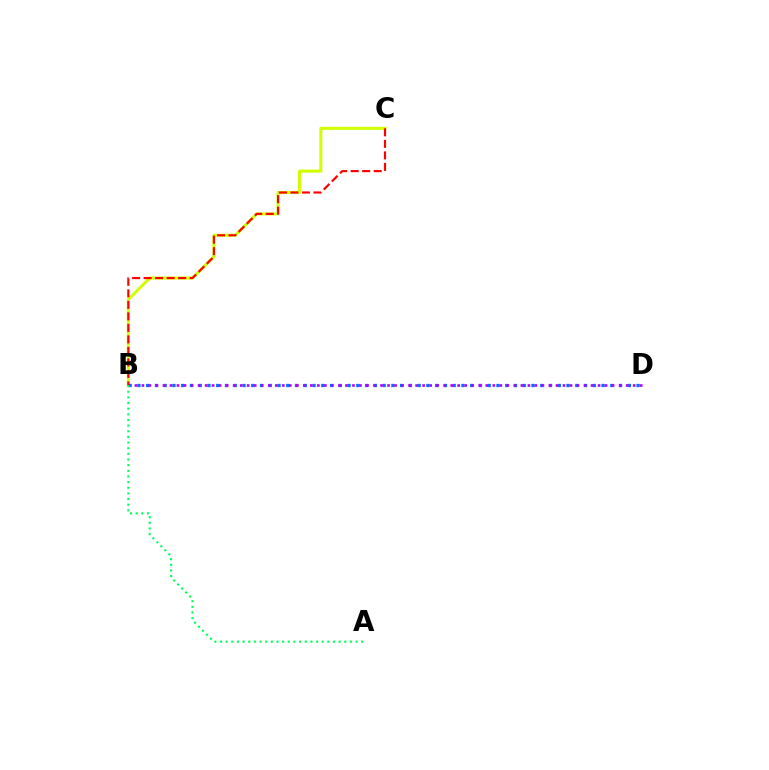{('B', 'C'): [{'color': '#d1ff00', 'line_style': 'solid', 'thickness': 2.19}, {'color': '#ff0000', 'line_style': 'dashed', 'thickness': 1.56}], ('B', 'D'): [{'color': '#0074ff', 'line_style': 'dotted', 'thickness': 2.38}, {'color': '#b900ff', 'line_style': 'dotted', 'thickness': 1.91}], ('A', 'B'): [{'color': '#00ff5c', 'line_style': 'dotted', 'thickness': 1.53}]}